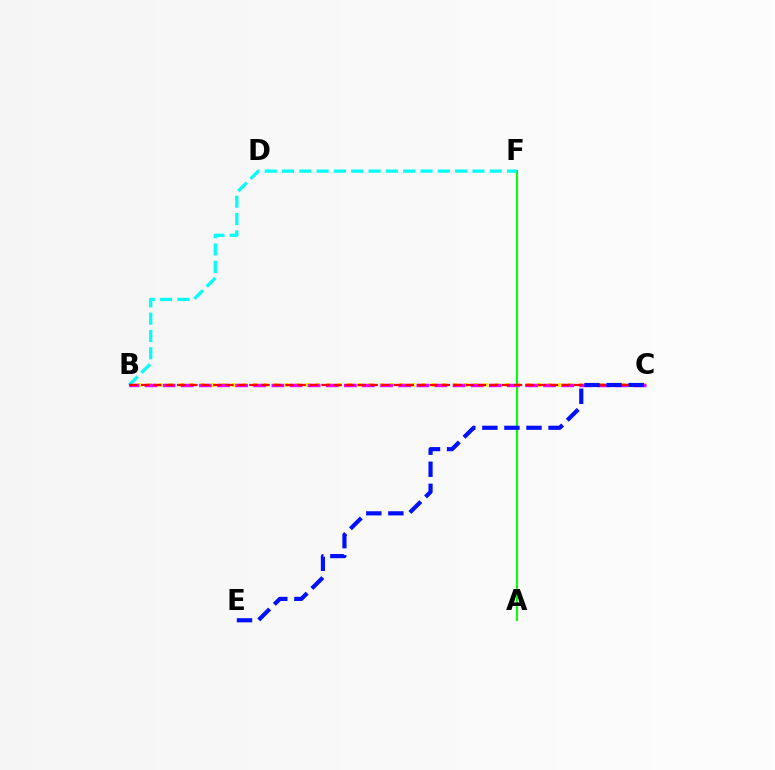{('B', 'C'): [{'color': '#fcf500', 'line_style': 'dotted', 'thickness': 2.86}, {'color': '#ee00ff', 'line_style': 'dashed', 'thickness': 2.46}, {'color': '#ff0000', 'line_style': 'dashed', 'thickness': 1.63}], ('A', 'F'): [{'color': '#08ff00', 'line_style': 'solid', 'thickness': 1.51}], ('B', 'F'): [{'color': '#00fff6', 'line_style': 'dashed', 'thickness': 2.35}], ('C', 'E'): [{'color': '#0010ff', 'line_style': 'dashed', 'thickness': 3.0}]}